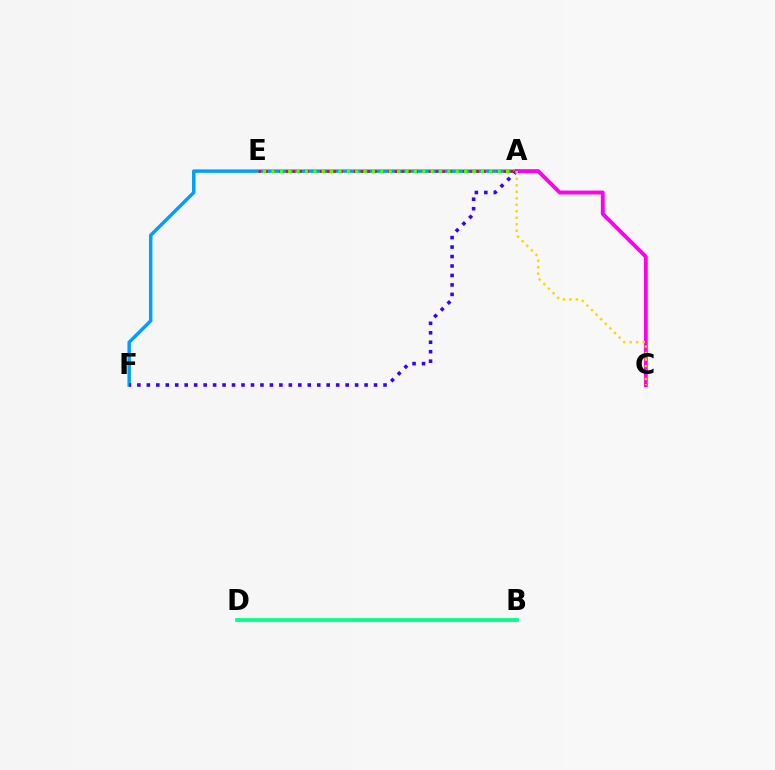{('A', 'F'): [{'color': '#009eff', 'line_style': 'solid', 'thickness': 2.48}, {'color': '#3700ff', 'line_style': 'dotted', 'thickness': 2.57}], ('B', 'D'): [{'color': '#00ff86', 'line_style': 'solid', 'thickness': 2.67}], ('A', 'E'): [{'color': '#ff0000', 'line_style': 'dotted', 'thickness': 1.85}, {'color': '#4fff00', 'line_style': 'dotted', 'thickness': 2.28}], ('A', 'C'): [{'color': '#ff00ed', 'line_style': 'solid', 'thickness': 2.79}, {'color': '#ffd500', 'line_style': 'dotted', 'thickness': 1.76}]}